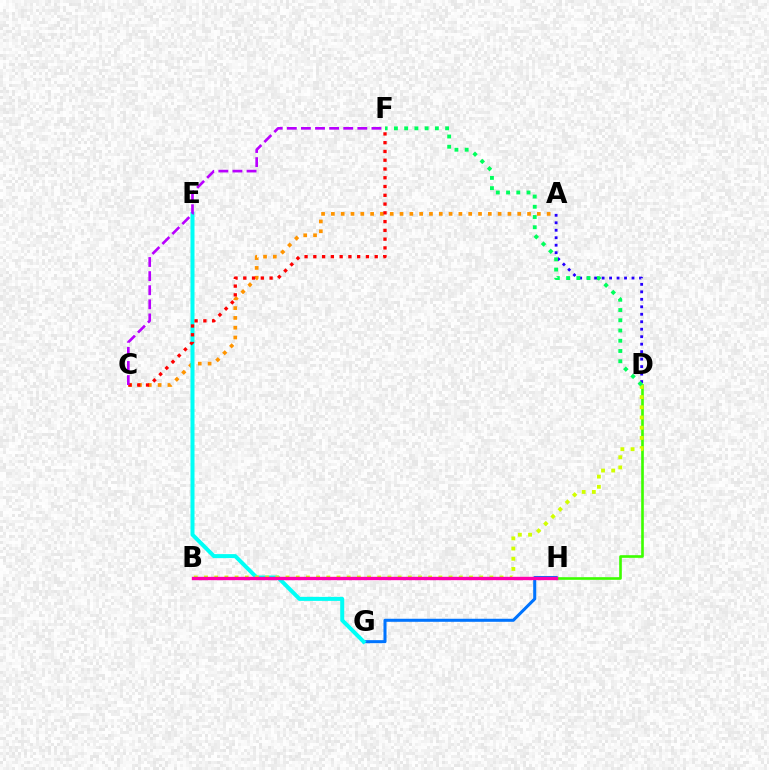{('A', 'C'): [{'color': '#ff9400', 'line_style': 'dotted', 'thickness': 2.66}], ('D', 'H'): [{'color': '#3dff00', 'line_style': 'solid', 'thickness': 1.9}], ('G', 'H'): [{'color': '#0074ff', 'line_style': 'solid', 'thickness': 2.19}], ('E', 'G'): [{'color': '#00fff6', 'line_style': 'solid', 'thickness': 2.88}], ('A', 'D'): [{'color': '#2500ff', 'line_style': 'dotted', 'thickness': 2.03}], ('B', 'D'): [{'color': '#d1ff00', 'line_style': 'dotted', 'thickness': 2.77}], ('C', 'F'): [{'color': '#ff0000', 'line_style': 'dotted', 'thickness': 2.38}, {'color': '#b900ff', 'line_style': 'dashed', 'thickness': 1.92}], ('D', 'F'): [{'color': '#00ff5c', 'line_style': 'dotted', 'thickness': 2.78}], ('B', 'H'): [{'color': '#ff00ac', 'line_style': 'solid', 'thickness': 2.43}]}